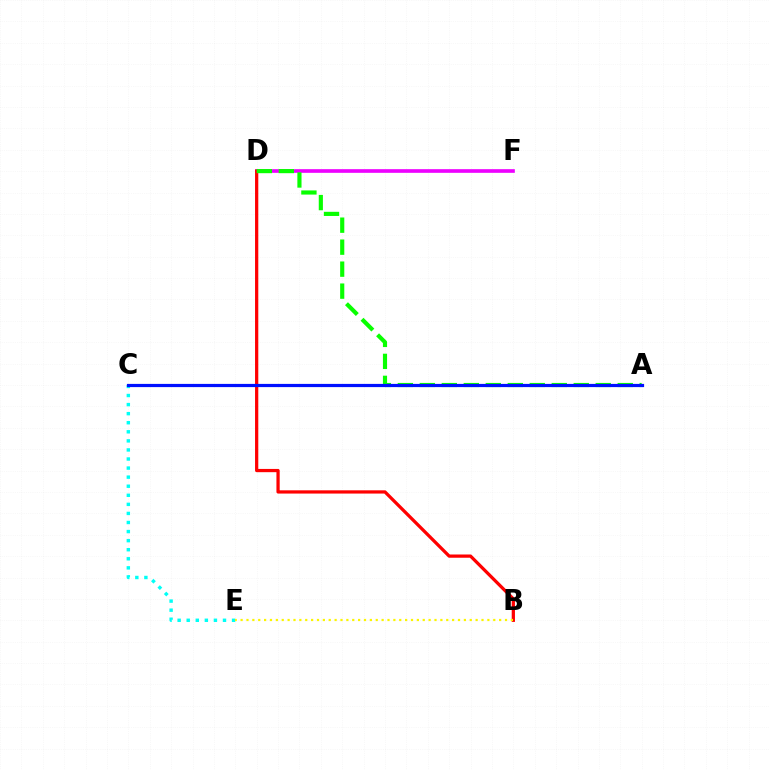{('C', 'E'): [{'color': '#00fff6', 'line_style': 'dotted', 'thickness': 2.46}], ('D', 'F'): [{'color': '#ee00ff', 'line_style': 'solid', 'thickness': 2.63}], ('B', 'D'): [{'color': '#ff0000', 'line_style': 'solid', 'thickness': 2.34}], ('A', 'D'): [{'color': '#08ff00', 'line_style': 'dashed', 'thickness': 2.99}], ('A', 'C'): [{'color': '#0010ff', 'line_style': 'solid', 'thickness': 2.31}], ('B', 'E'): [{'color': '#fcf500', 'line_style': 'dotted', 'thickness': 1.6}]}